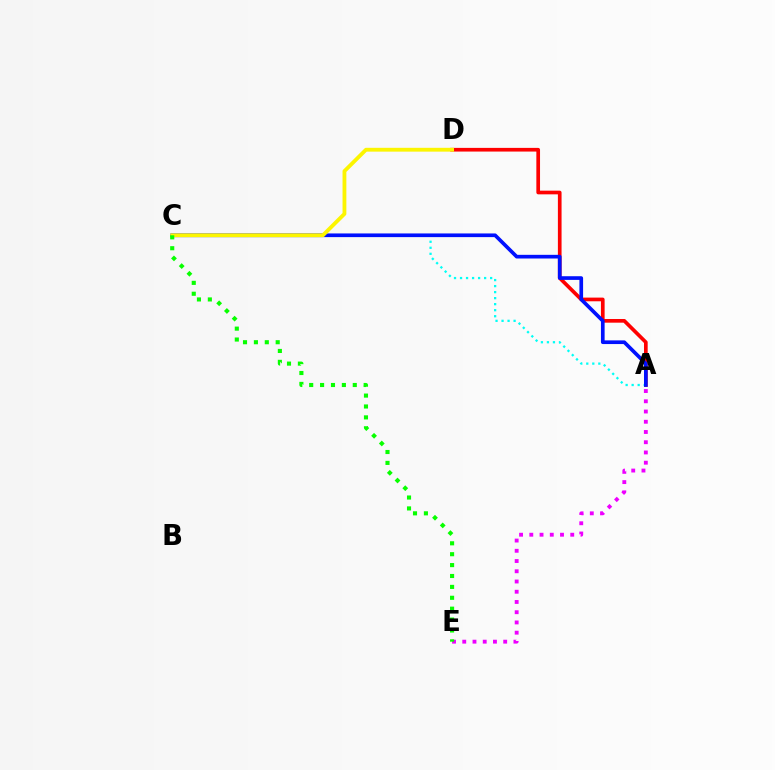{('A', 'D'): [{'color': '#ff0000', 'line_style': 'solid', 'thickness': 2.65}], ('A', 'C'): [{'color': '#00fff6', 'line_style': 'dotted', 'thickness': 1.64}, {'color': '#0010ff', 'line_style': 'solid', 'thickness': 2.65}], ('C', 'D'): [{'color': '#fcf500', 'line_style': 'solid', 'thickness': 2.76}], ('A', 'E'): [{'color': '#ee00ff', 'line_style': 'dotted', 'thickness': 2.78}], ('C', 'E'): [{'color': '#08ff00', 'line_style': 'dotted', 'thickness': 2.96}]}